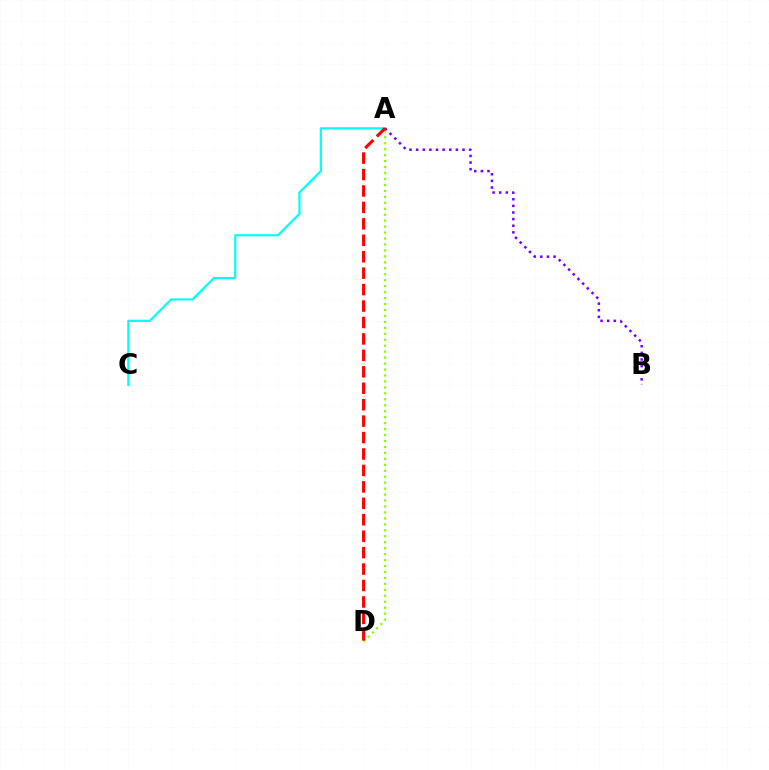{('A', 'D'): [{'color': '#84ff00', 'line_style': 'dotted', 'thickness': 1.62}, {'color': '#ff0000', 'line_style': 'dashed', 'thickness': 2.23}], ('A', 'C'): [{'color': '#00fff6', 'line_style': 'solid', 'thickness': 1.59}], ('A', 'B'): [{'color': '#7200ff', 'line_style': 'dotted', 'thickness': 1.8}]}